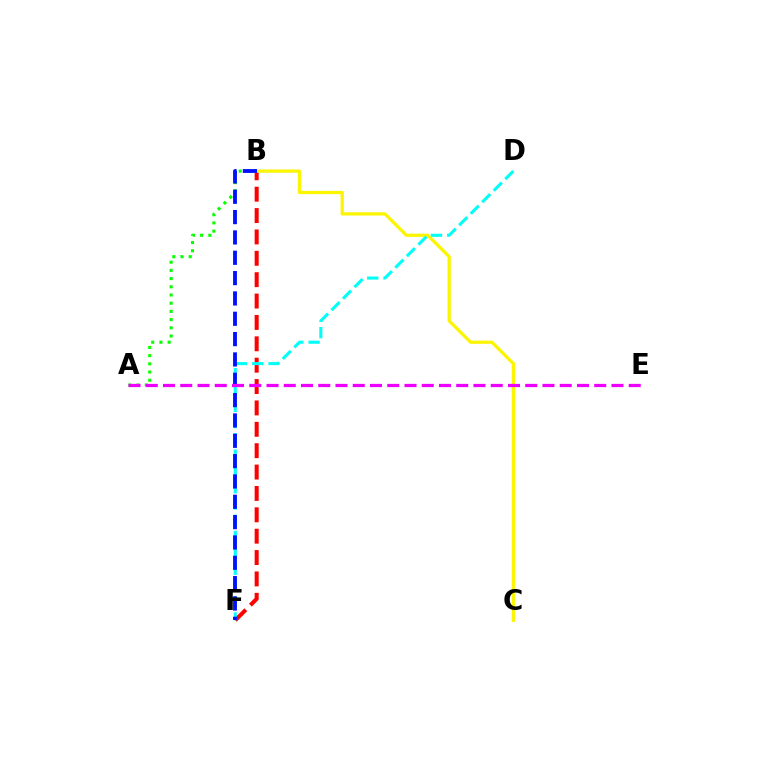{('B', 'F'): [{'color': '#ff0000', 'line_style': 'dashed', 'thickness': 2.9}, {'color': '#0010ff', 'line_style': 'dashed', 'thickness': 2.76}], ('A', 'B'): [{'color': '#08ff00', 'line_style': 'dotted', 'thickness': 2.23}], ('B', 'C'): [{'color': '#fcf500', 'line_style': 'solid', 'thickness': 2.34}], ('D', 'F'): [{'color': '#00fff6', 'line_style': 'dashed', 'thickness': 2.21}], ('A', 'E'): [{'color': '#ee00ff', 'line_style': 'dashed', 'thickness': 2.34}]}